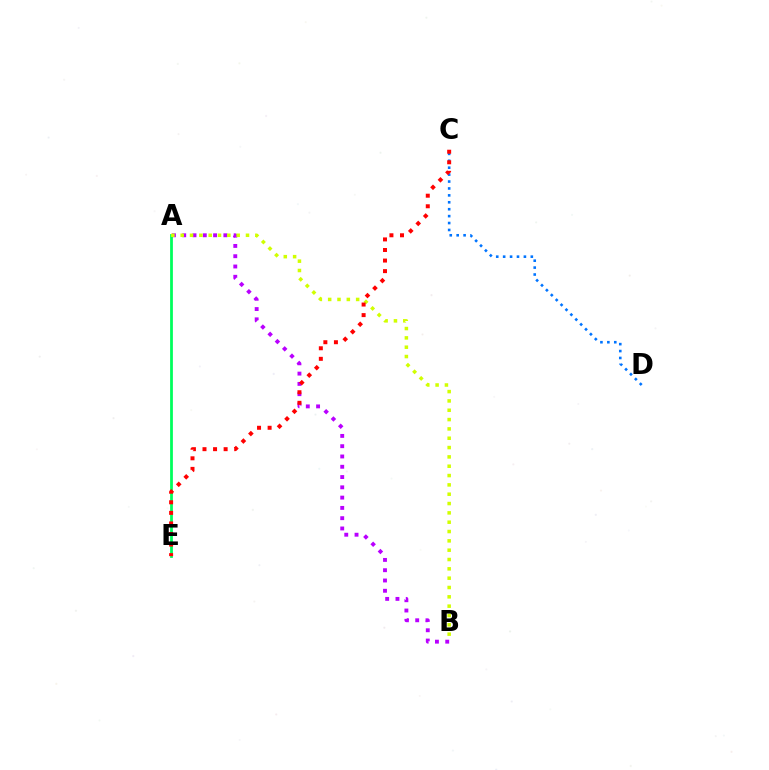{('A', 'B'): [{'color': '#b900ff', 'line_style': 'dotted', 'thickness': 2.79}, {'color': '#d1ff00', 'line_style': 'dotted', 'thickness': 2.53}], ('C', 'D'): [{'color': '#0074ff', 'line_style': 'dotted', 'thickness': 1.88}], ('A', 'E'): [{'color': '#00ff5c', 'line_style': 'solid', 'thickness': 2.0}], ('C', 'E'): [{'color': '#ff0000', 'line_style': 'dotted', 'thickness': 2.87}]}